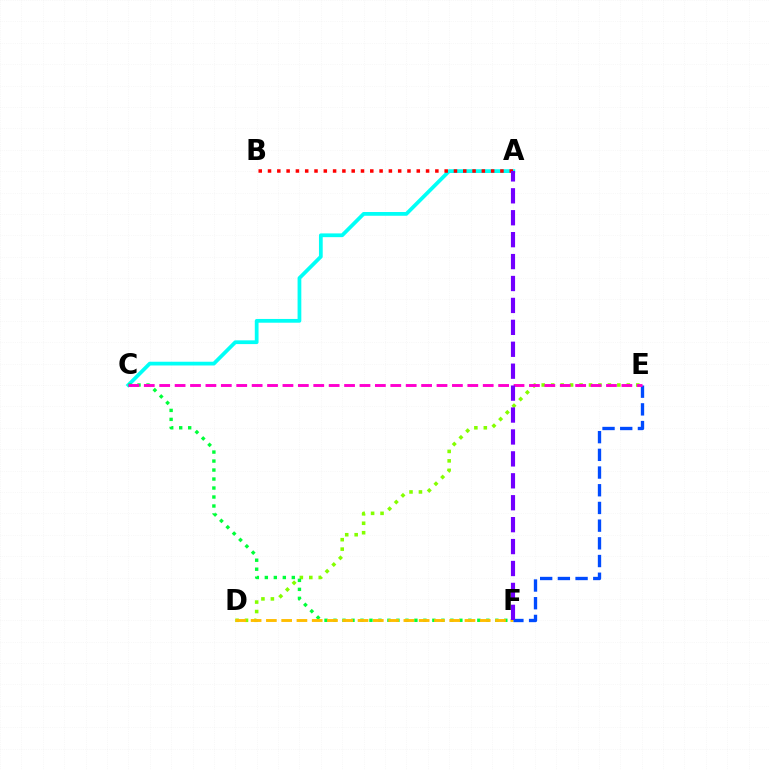{('D', 'E'): [{'color': '#84ff00', 'line_style': 'dotted', 'thickness': 2.57}], ('A', 'C'): [{'color': '#00fff6', 'line_style': 'solid', 'thickness': 2.7}], ('A', 'B'): [{'color': '#ff0000', 'line_style': 'dotted', 'thickness': 2.53}], ('C', 'F'): [{'color': '#00ff39', 'line_style': 'dotted', 'thickness': 2.44}], ('D', 'F'): [{'color': '#ffbd00', 'line_style': 'dashed', 'thickness': 2.08}], ('E', 'F'): [{'color': '#004bff', 'line_style': 'dashed', 'thickness': 2.4}], ('C', 'E'): [{'color': '#ff00cf', 'line_style': 'dashed', 'thickness': 2.09}], ('A', 'F'): [{'color': '#7200ff', 'line_style': 'dashed', 'thickness': 2.98}]}